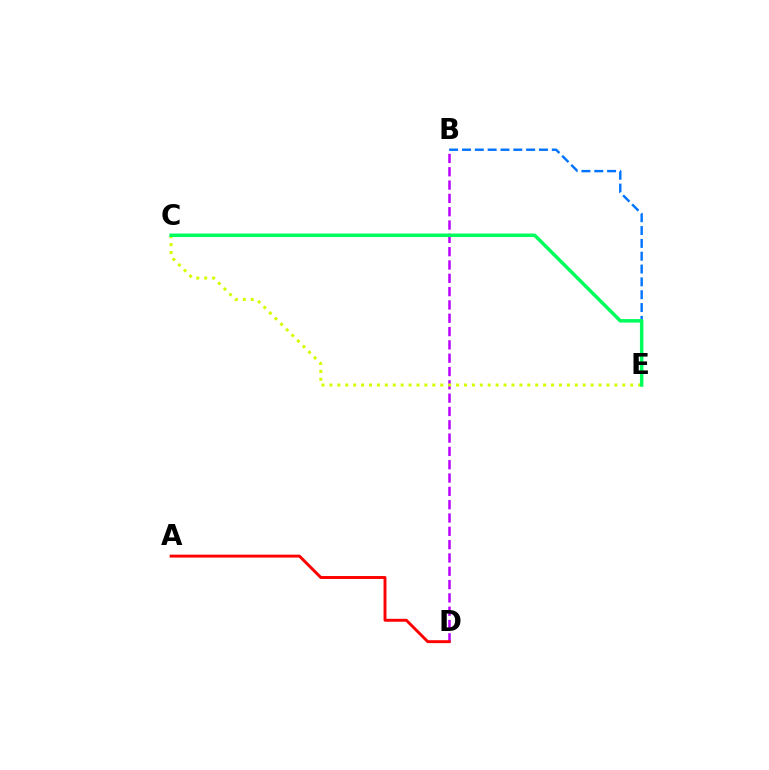{('B', 'D'): [{'color': '#b900ff', 'line_style': 'dashed', 'thickness': 1.81}], ('B', 'E'): [{'color': '#0074ff', 'line_style': 'dashed', 'thickness': 1.74}], ('C', 'E'): [{'color': '#d1ff00', 'line_style': 'dotted', 'thickness': 2.15}, {'color': '#00ff5c', 'line_style': 'solid', 'thickness': 2.52}], ('A', 'D'): [{'color': '#ff0000', 'line_style': 'solid', 'thickness': 2.1}]}